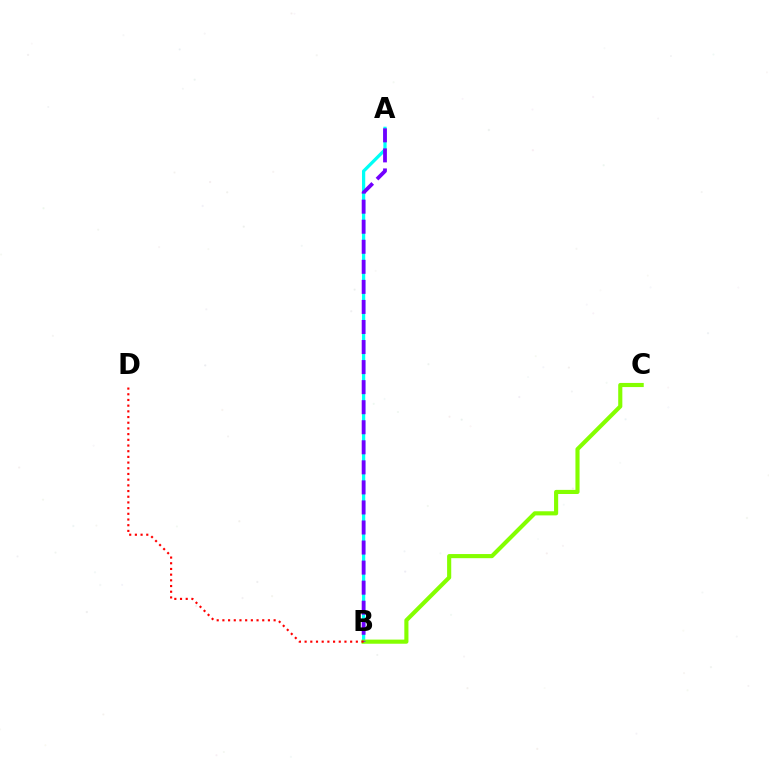{('A', 'B'): [{'color': '#00fff6', 'line_style': 'solid', 'thickness': 2.34}, {'color': '#7200ff', 'line_style': 'dashed', 'thickness': 2.72}], ('B', 'C'): [{'color': '#84ff00', 'line_style': 'solid', 'thickness': 2.97}], ('B', 'D'): [{'color': '#ff0000', 'line_style': 'dotted', 'thickness': 1.55}]}